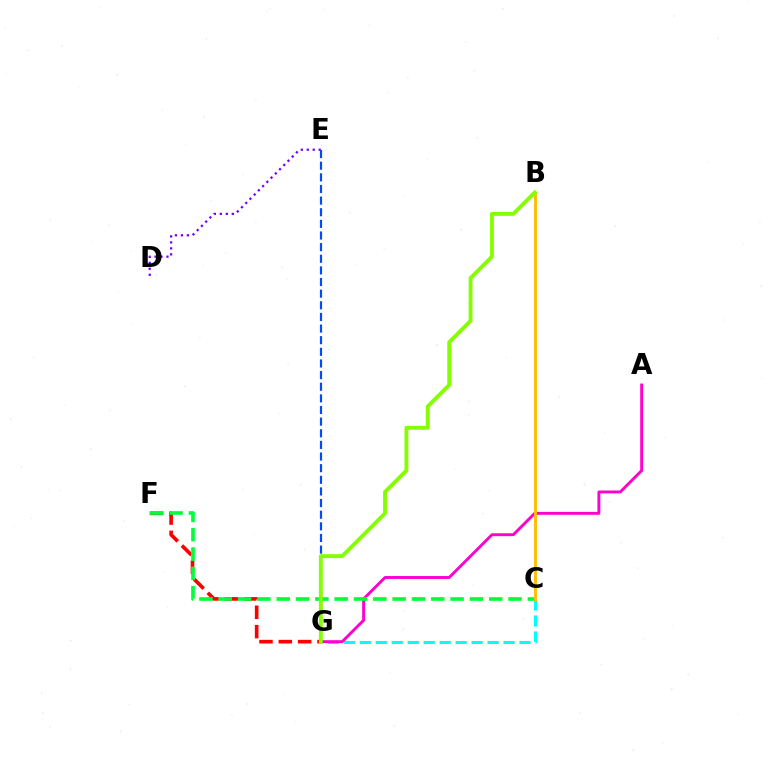{('C', 'G'): [{'color': '#00fff6', 'line_style': 'dashed', 'thickness': 2.17}], ('F', 'G'): [{'color': '#ff0000', 'line_style': 'dashed', 'thickness': 2.63}], ('A', 'G'): [{'color': '#ff00cf', 'line_style': 'solid', 'thickness': 2.1}], ('D', 'E'): [{'color': '#7200ff', 'line_style': 'dotted', 'thickness': 1.62}], ('E', 'G'): [{'color': '#004bff', 'line_style': 'dashed', 'thickness': 1.58}], ('C', 'F'): [{'color': '#00ff39', 'line_style': 'dashed', 'thickness': 2.62}], ('B', 'C'): [{'color': '#ffbd00', 'line_style': 'solid', 'thickness': 2.07}], ('B', 'G'): [{'color': '#84ff00', 'line_style': 'solid', 'thickness': 2.78}]}